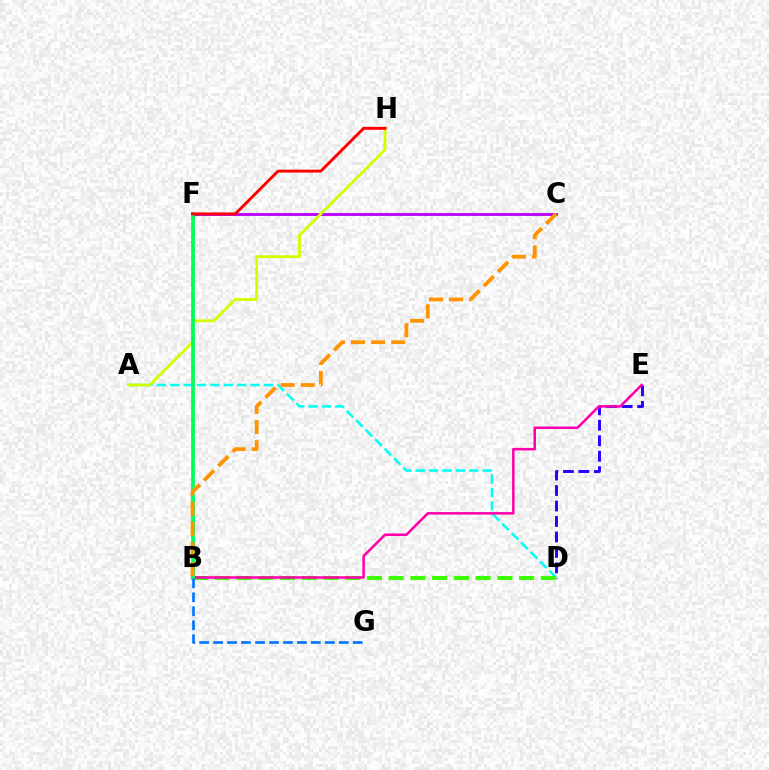{('C', 'F'): [{'color': '#b900ff', 'line_style': 'solid', 'thickness': 2.05}], ('D', 'E'): [{'color': '#2500ff', 'line_style': 'dashed', 'thickness': 2.1}], ('A', 'D'): [{'color': '#00fff6', 'line_style': 'dashed', 'thickness': 1.82}], ('B', 'D'): [{'color': '#3dff00', 'line_style': 'dashed', 'thickness': 2.95}], ('A', 'H'): [{'color': '#d1ff00', 'line_style': 'solid', 'thickness': 2.03}], ('B', 'E'): [{'color': '#ff00ac', 'line_style': 'solid', 'thickness': 1.83}], ('B', 'F'): [{'color': '#00ff5c', 'line_style': 'solid', 'thickness': 2.7}], ('B', 'C'): [{'color': '#ff9400', 'line_style': 'dashed', 'thickness': 2.73}], ('B', 'G'): [{'color': '#0074ff', 'line_style': 'dashed', 'thickness': 1.9}], ('F', 'H'): [{'color': '#ff0000', 'line_style': 'solid', 'thickness': 2.09}]}